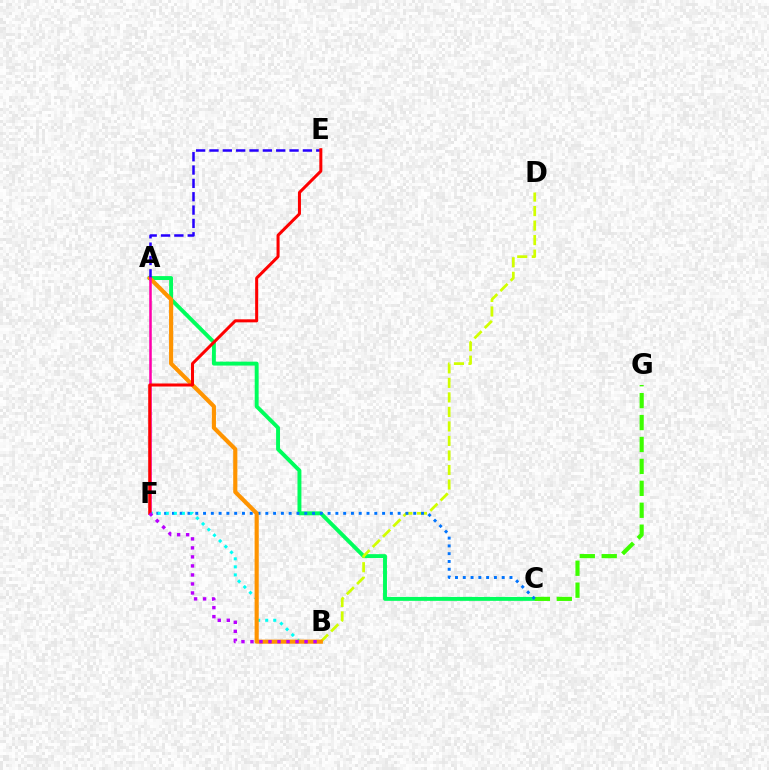{('A', 'C'): [{'color': '#00ff5c', 'line_style': 'solid', 'thickness': 2.82}], ('C', 'G'): [{'color': '#3dff00', 'line_style': 'dashed', 'thickness': 2.98}], ('B', 'D'): [{'color': '#d1ff00', 'line_style': 'dashed', 'thickness': 1.97}], ('C', 'F'): [{'color': '#0074ff', 'line_style': 'dotted', 'thickness': 2.11}], ('B', 'F'): [{'color': '#00fff6', 'line_style': 'dotted', 'thickness': 2.18}, {'color': '#b900ff', 'line_style': 'dotted', 'thickness': 2.45}], ('A', 'B'): [{'color': '#ff9400', 'line_style': 'solid', 'thickness': 2.98}], ('A', 'E'): [{'color': '#2500ff', 'line_style': 'dashed', 'thickness': 1.81}], ('A', 'F'): [{'color': '#ff00ac', 'line_style': 'solid', 'thickness': 1.84}], ('E', 'F'): [{'color': '#ff0000', 'line_style': 'solid', 'thickness': 2.18}]}